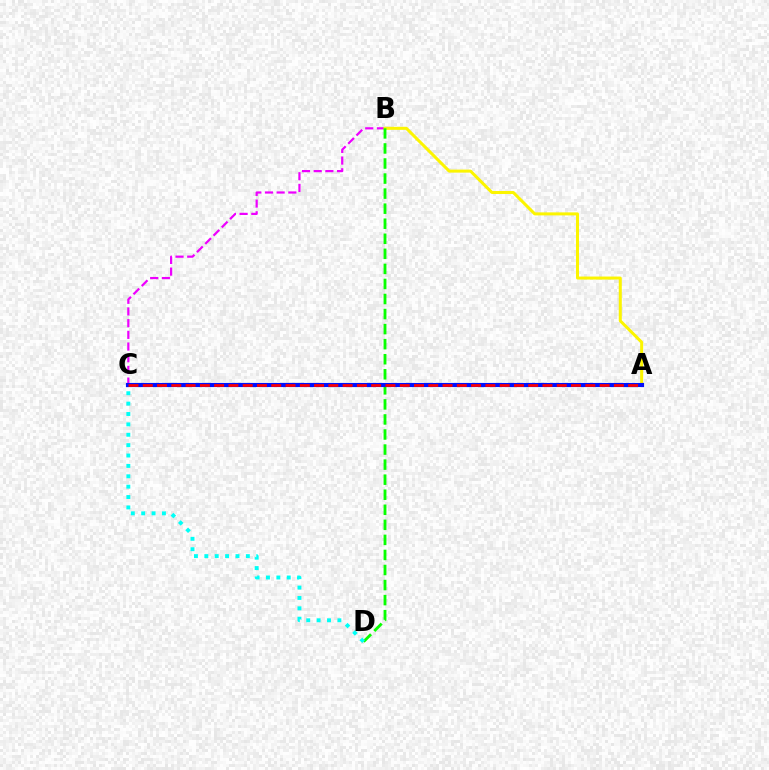{('B', 'C'): [{'color': '#ee00ff', 'line_style': 'dashed', 'thickness': 1.59}], ('A', 'B'): [{'color': '#fcf500', 'line_style': 'solid', 'thickness': 2.18}], ('B', 'D'): [{'color': '#08ff00', 'line_style': 'dashed', 'thickness': 2.05}], ('A', 'C'): [{'color': '#0010ff', 'line_style': 'solid', 'thickness': 2.98}, {'color': '#ff0000', 'line_style': 'dashed', 'thickness': 1.94}], ('C', 'D'): [{'color': '#00fff6', 'line_style': 'dotted', 'thickness': 2.82}]}